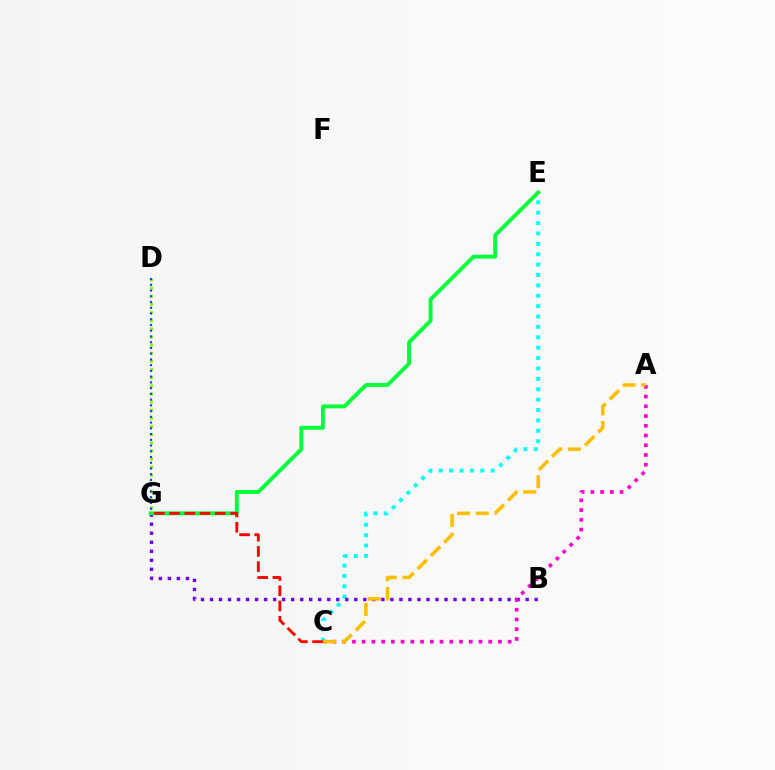{('D', 'G'): [{'color': '#84ff00', 'line_style': 'dotted', 'thickness': 2.21}, {'color': '#004bff', 'line_style': 'dotted', 'thickness': 1.56}], ('C', 'E'): [{'color': '#00fff6', 'line_style': 'dotted', 'thickness': 2.82}], ('B', 'G'): [{'color': '#7200ff', 'line_style': 'dotted', 'thickness': 2.45}], ('E', 'G'): [{'color': '#00ff39', 'line_style': 'solid', 'thickness': 2.8}], ('C', 'G'): [{'color': '#ff0000', 'line_style': 'dashed', 'thickness': 2.07}], ('A', 'C'): [{'color': '#ff00cf', 'line_style': 'dotted', 'thickness': 2.64}, {'color': '#ffbd00', 'line_style': 'dashed', 'thickness': 2.54}]}